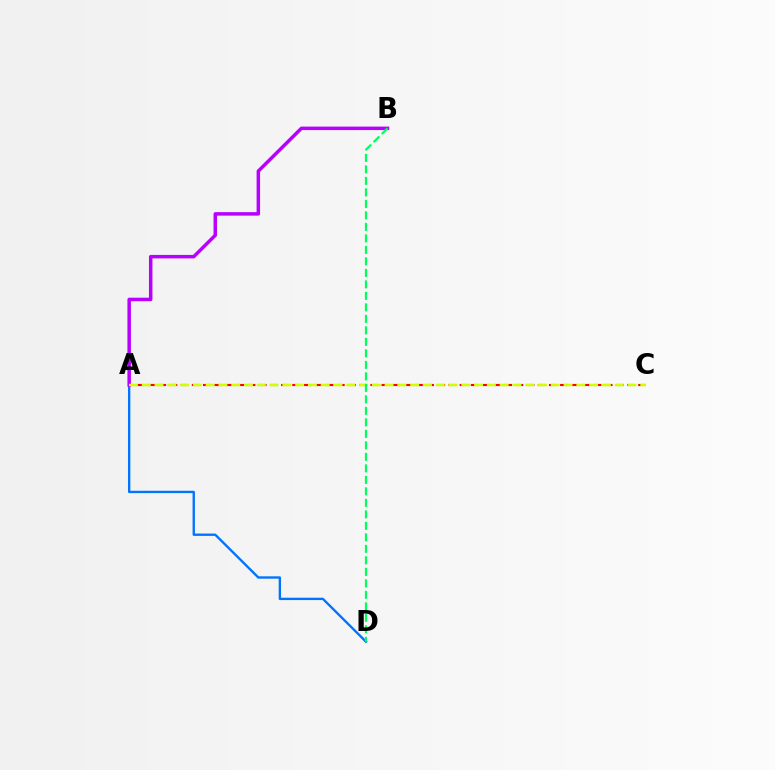{('A', 'D'): [{'color': '#0074ff', 'line_style': 'solid', 'thickness': 1.7}], ('A', 'B'): [{'color': '#b900ff', 'line_style': 'solid', 'thickness': 2.51}], ('A', 'C'): [{'color': '#ff0000', 'line_style': 'dashed', 'thickness': 1.52}, {'color': '#d1ff00', 'line_style': 'dashed', 'thickness': 1.74}], ('B', 'D'): [{'color': '#00ff5c', 'line_style': 'dashed', 'thickness': 1.56}]}